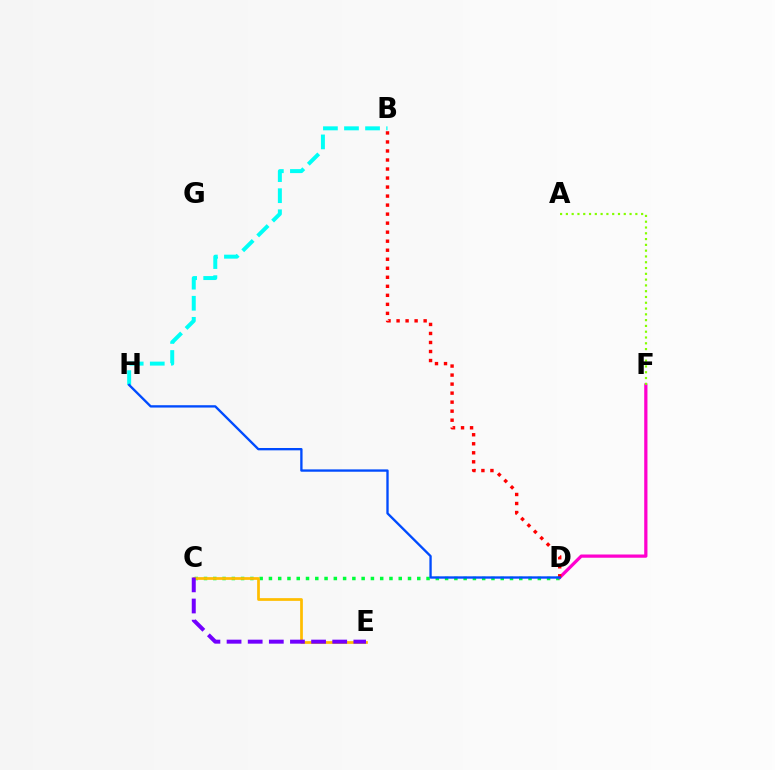{('C', 'D'): [{'color': '#00ff39', 'line_style': 'dotted', 'thickness': 2.52}], ('B', 'H'): [{'color': '#00fff6', 'line_style': 'dashed', 'thickness': 2.86}], ('C', 'E'): [{'color': '#ffbd00', 'line_style': 'solid', 'thickness': 1.96}, {'color': '#7200ff', 'line_style': 'dashed', 'thickness': 2.87}], ('D', 'F'): [{'color': '#ff00cf', 'line_style': 'solid', 'thickness': 2.33}], ('A', 'F'): [{'color': '#84ff00', 'line_style': 'dotted', 'thickness': 1.57}], ('B', 'D'): [{'color': '#ff0000', 'line_style': 'dotted', 'thickness': 2.45}], ('D', 'H'): [{'color': '#004bff', 'line_style': 'solid', 'thickness': 1.69}]}